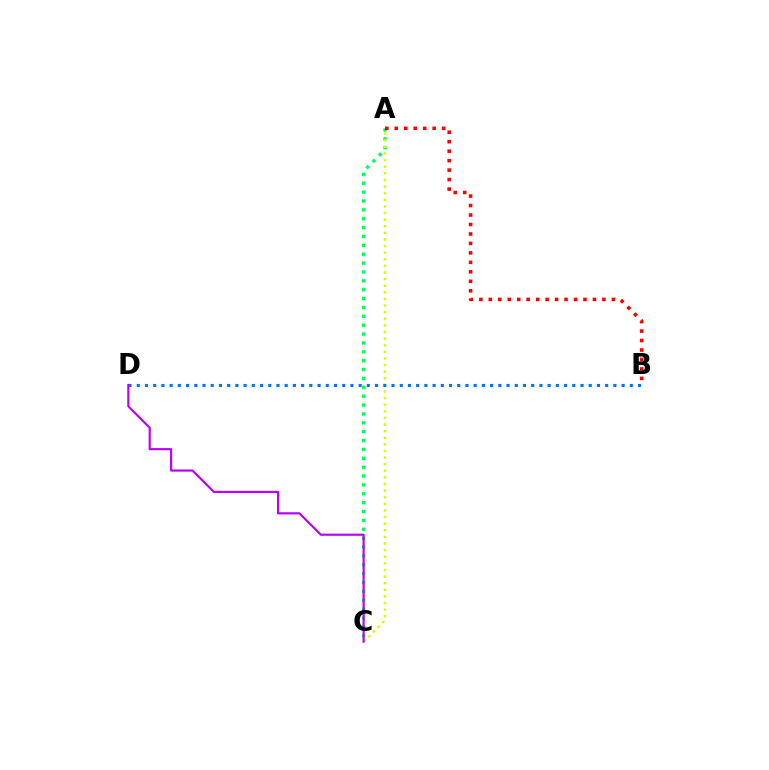{('A', 'C'): [{'color': '#00ff5c', 'line_style': 'dotted', 'thickness': 2.41}, {'color': '#d1ff00', 'line_style': 'dotted', 'thickness': 1.8}], ('A', 'B'): [{'color': '#ff0000', 'line_style': 'dotted', 'thickness': 2.57}], ('B', 'D'): [{'color': '#0074ff', 'line_style': 'dotted', 'thickness': 2.23}], ('C', 'D'): [{'color': '#b900ff', 'line_style': 'solid', 'thickness': 1.56}]}